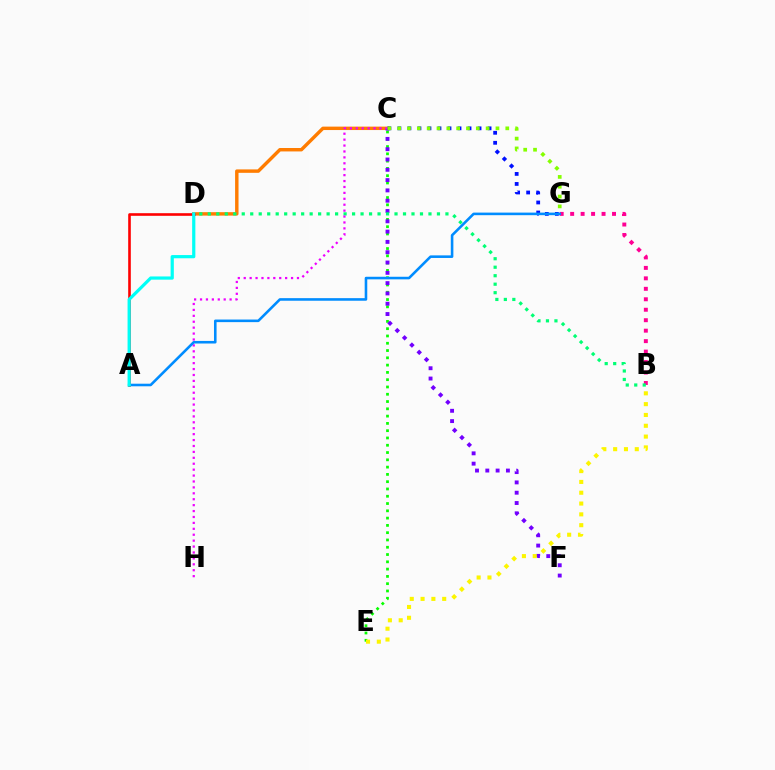{('C', 'D'): [{'color': '#ff7c00', 'line_style': 'solid', 'thickness': 2.47}], ('A', 'D'): [{'color': '#ff0000', 'line_style': 'solid', 'thickness': 1.89}, {'color': '#00fff6', 'line_style': 'solid', 'thickness': 2.31}], ('B', 'G'): [{'color': '#ff0094', 'line_style': 'dotted', 'thickness': 2.84}], ('C', 'E'): [{'color': '#08ff00', 'line_style': 'dotted', 'thickness': 1.98}], ('C', 'F'): [{'color': '#7200ff', 'line_style': 'dotted', 'thickness': 2.8}], ('C', 'G'): [{'color': '#0010ff', 'line_style': 'dotted', 'thickness': 2.72}, {'color': '#84ff00', 'line_style': 'dotted', 'thickness': 2.67}], ('B', 'D'): [{'color': '#00ff74', 'line_style': 'dotted', 'thickness': 2.31}], ('B', 'E'): [{'color': '#fcf500', 'line_style': 'dotted', 'thickness': 2.94}], ('C', 'H'): [{'color': '#ee00ff', 'line_style': 'dotted', 'thickness': 1.61}], ('A', 'G'): [{'color': '#008cff', 'line_style': 'solid', 'thickness': 1.86}]}